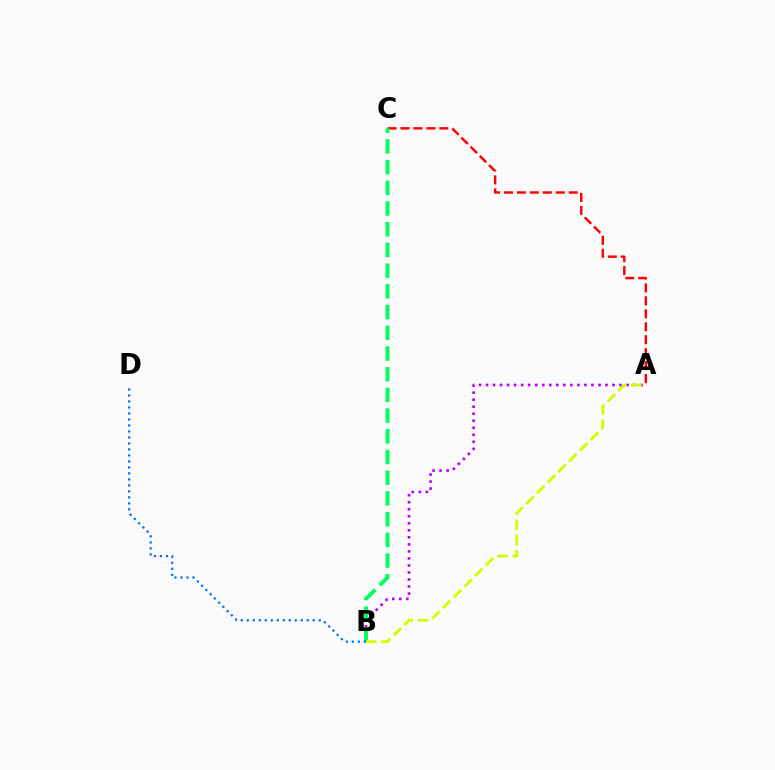{('A', 'C'): [{'color': '#ff0000', 'line_style': 'dashed', 'thickness': 1.76}], ('A', 'B'): [{'color': '#b900ff', 'line_style': 'dotted', 'thickness': 1.91}, {'color': '#d1ff00', 'line_style': 'dashed', 'thickness': 2.06}], ('B', 'C'): [{'color': '#00ff5c', 'line_style': 'dashed', 'thickness': 2.81}], ('B', 'D'): [{'color': '#0074ff', 'line_style': 'dotted', 'thickness': 1.63}]}